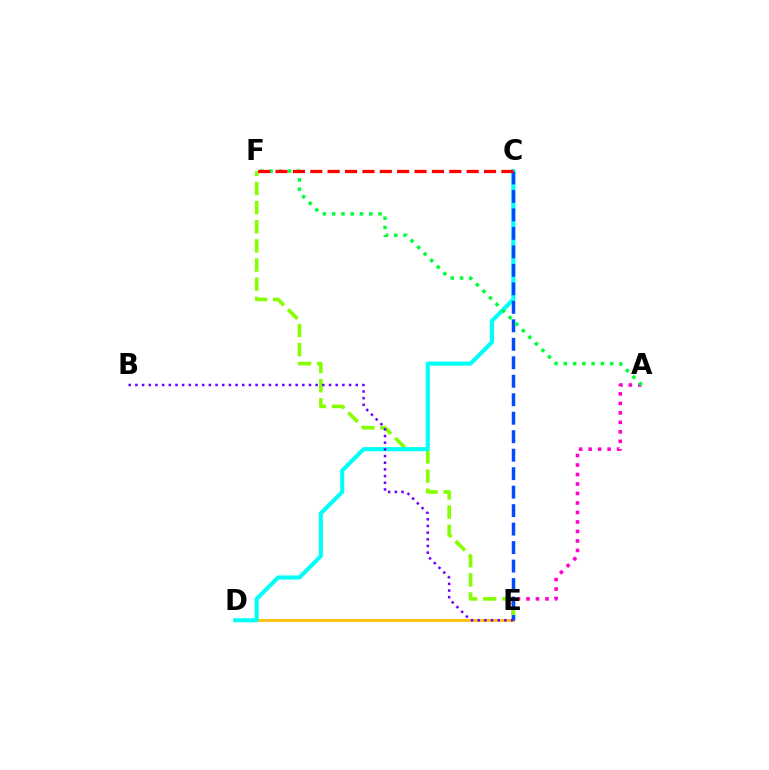{('A', 'E'): [{'color': '#ff00cf', 'line_style': 'dotted', 'thickness': 2.58}], ('E', 'F'): [{'color': '#84ff00', 'line_style': 'dashed', 'thickness': 2.6}], ('D', 'E'): [{'color': '#ffbd00', 'line_style': 'solid', 'thickness': 1.95}], ('C', 'D'): [{'color': '#00fff6', 'line_style': 'solid', 'thickness': 2.94}], ('C', 'E'): [{'color': '#004bff', 'line_style': 'dashed', 'thickness': 2.51}], ('B', 'E'): [{'color': '#7200ff', 'line_style': 'dotted', 'thickness': 1.81}], ('A', 'F'): [{'color': '#00ff39', 'line_style': 'dotted', 'thickness': 2.52}], ('C', 'F'): [{'color': '#ff0000', 'line_style': 'dashed', 'thickness': 2.36}]}